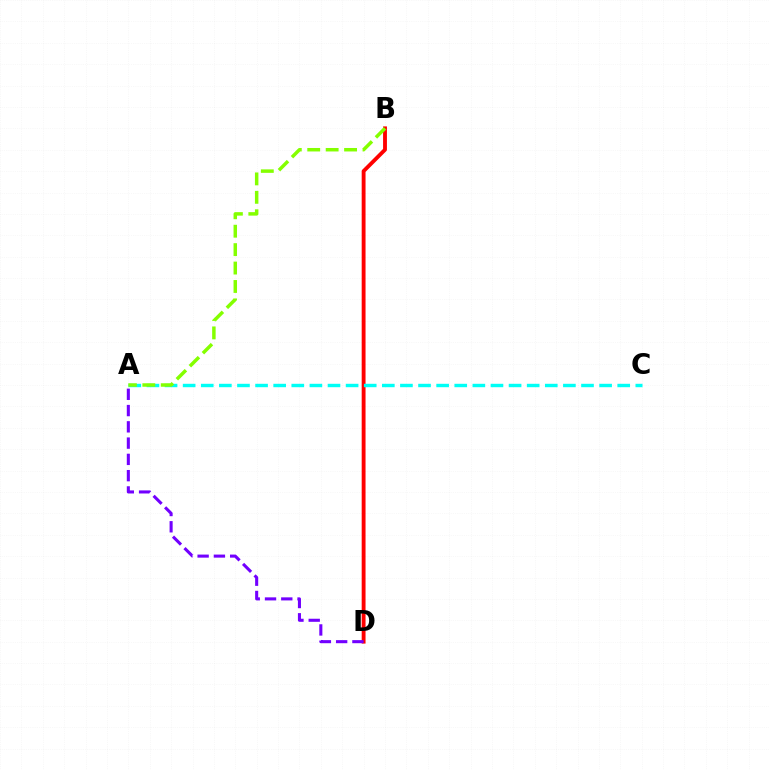{('B', 'D'): [{'color': '#ff0000', 'line_style': 'solid', 'thickness': 2.78}], ('A', 'C'): [{'color': '#00fff6', 'line_style': 'dashed', 'thickness': 2.46}], ('A', 'D'): [{'color': '#7200ff', 'line_style': 'dashed', 'thickness': 2.21}], ('A', 'B'): [{'color': '#84ff00', 'line_style': 'dashed', 'thickness': 2.5}]}